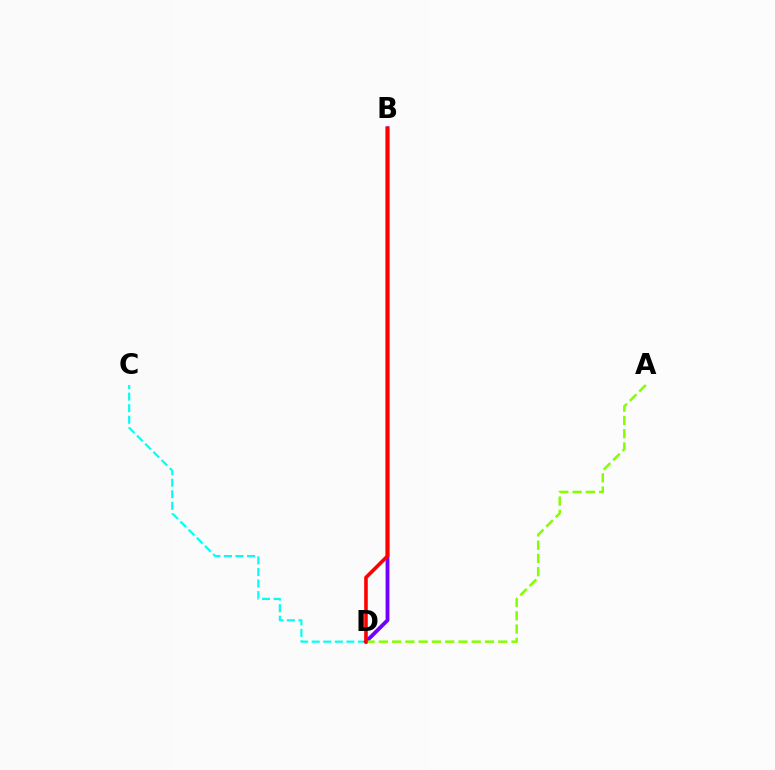{('C', 'D'): [{'color': '#00fff6', 'line_style': 'dashed', 'thickness': 1.57}], ('B', 'D'): [{'color': '#7200ff', 'line_style': 'solid', 'thickness': 2.74}, {'color': '#ff0000', 'line_style': 'solid', 'thickness': 2.6}], ('A', 'D'): [{'color': '#84ff00', 'line_style': 'dashed', 'thickness': 1.8}]}